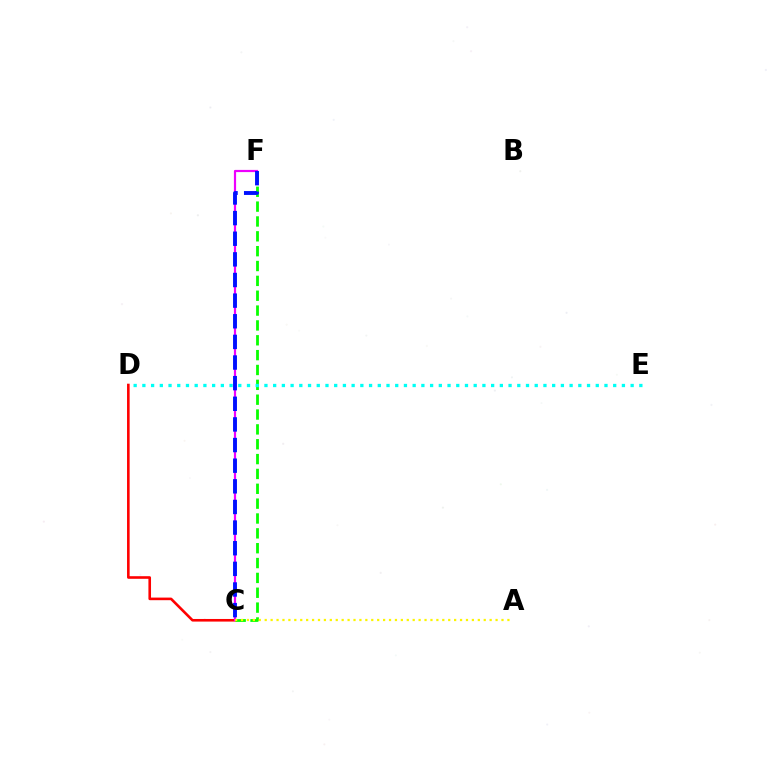{('C', 'D'): [{'color': '#ff0000', 'line_style': 'solid', 'thickness': 1.88}], ('C', 'F'): [{'color': '#08ff00', 'line_style': 'dashed', 'thickness': 2.02}, {'color': '#ee00ff', 'line_style': 'solid', 'thickness': 1.58}, {'color': '#0010ff', 'line_style': 'dashed', 'thickness': 2.8}], ('D', 'E'): [{'color': '#00fff6', 'line_style': 'dotted', 'thickness': 2.37}], ('A', 'C'): [{'color': '#fcf500', 'line_style': 'dotted', 'thickness': 1.61}]}